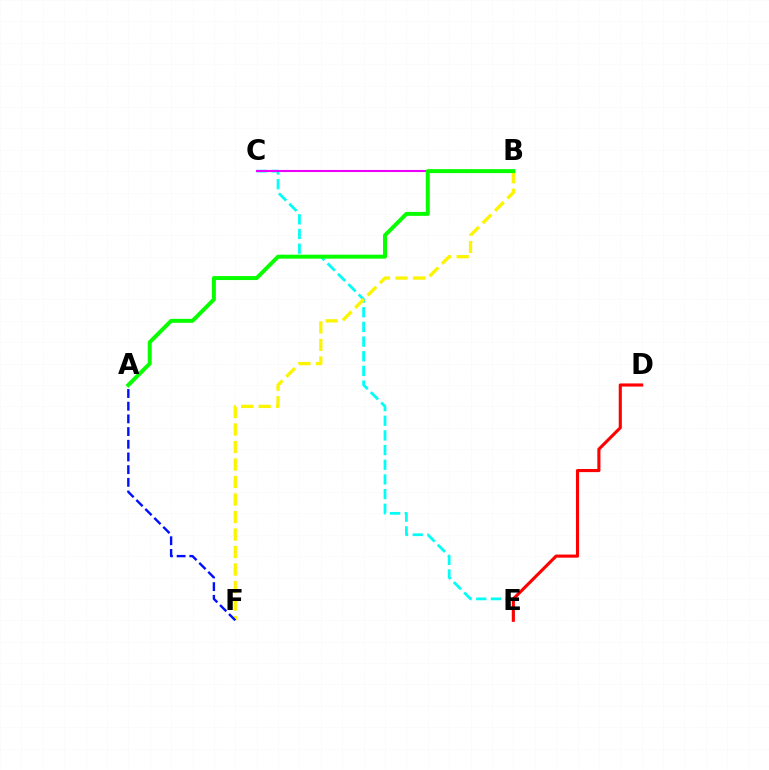{('C', 'E'): [{'color': '#00fff6', 'line_style': 'dashed', 'thickness': 1.99}], ('B', 'F'): [{'color': '#fcf500', 'line_style': 'dashed', 'thickness': 2.38}], ('D', 'E'): [{'color': '#ff0000', 'line_style': 'solid', 'thickness': 2.24}], ('A', 'F'): [{'color': '#0010ff', 'line_style': 'dashed', 'thickness': 1.72}], ('B', 'C'): [{'color': '#ee00ff', 'line_style': 'solid', 'thickness': 1.51}], ('A', 'B'): [{'color': '#08ff00', 'line_style': 'solid', 'thickness': 2.86}]}